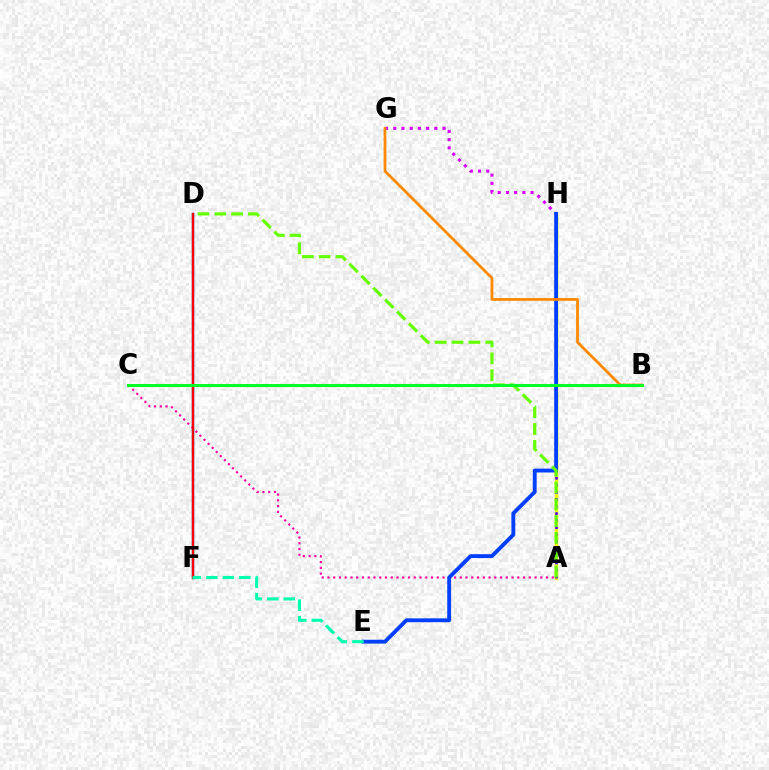{('D', 'F'): [{'color': '#00c7ff', 'line_style': 'solid', 'thickness': 1.78}, {'color': '#ff0000', 'line_style': 'solid', 'thickness': 1.75}], ('A', 'H'): [{'color': '#eeff00', 'line_style': 'solid', 'thickness': 2.5}, {'color': '#4f00ff', 'line_style': 'dotted', 'thickness': 1.92}], ('G', 'H'): [{'color': '#d600ff', 'line_style': 'dotted', 'thickness': 2.23}], ('A', 'C'): [{'color': '#ff00a0', 'line_style': 'dotted', 'thickness': 1.56}], ('E', 'H'): [{'color': '#003fff', 'line_style': 'solid', 'thickness': 2.78}], ('B', 'G'): [{'color': '#ff8800', 'line_style': 'solid', 'thickness': 1.98}], ('A', 'D'): [{'color': '#66ff00', 'line_style': 'dashed', 'thickness': 2.29}], ('B', 'C'): [{'color': '#00ff27', 'line_style': 'solid', 'thickness': 2.18}], ('E', 'F'): [{'color': '#00ffaf', 'line_style': 'dashed', 'thickness': 2.24}]}